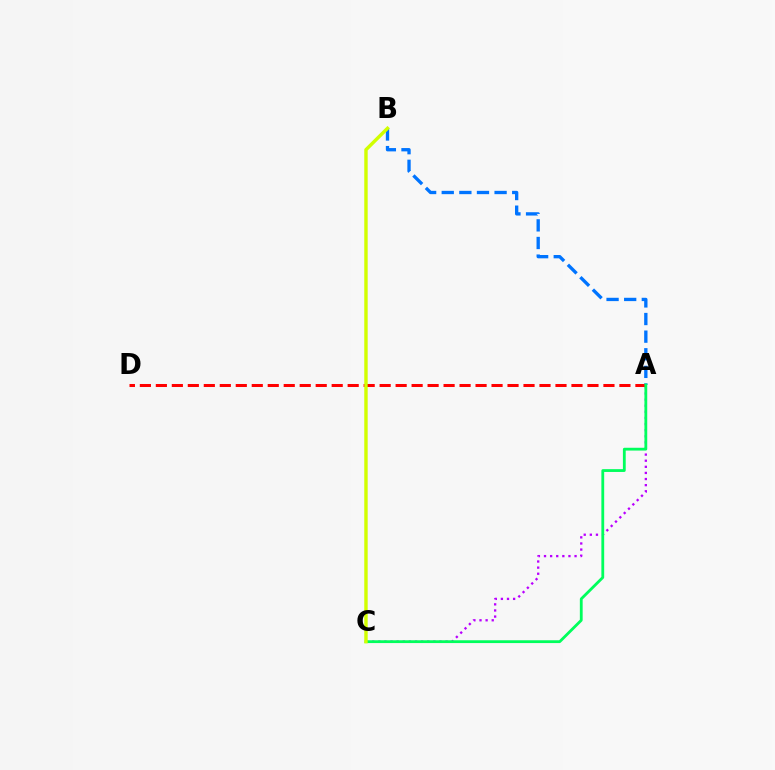{('A', 'B'): [{'color': '#0074ff', 'line_style': 'dashed', 'thickness': 2.39}], ('A', 'C'): [{'color': '#b900ff', 'line_style': 'dotted', 'thickness': 1.66}, {'color': '#00ff5c', 'line_style': 'solid', 'thickness': 2.02}], ('A', 'D'): [{'color': '#ff0000', 'line_style': 'dashed', 'thickness': 2.17}], ('B', 'C'): [{'color': '#d1ff00', 'line_style': 'solid', 'thickness': 2.46}]}